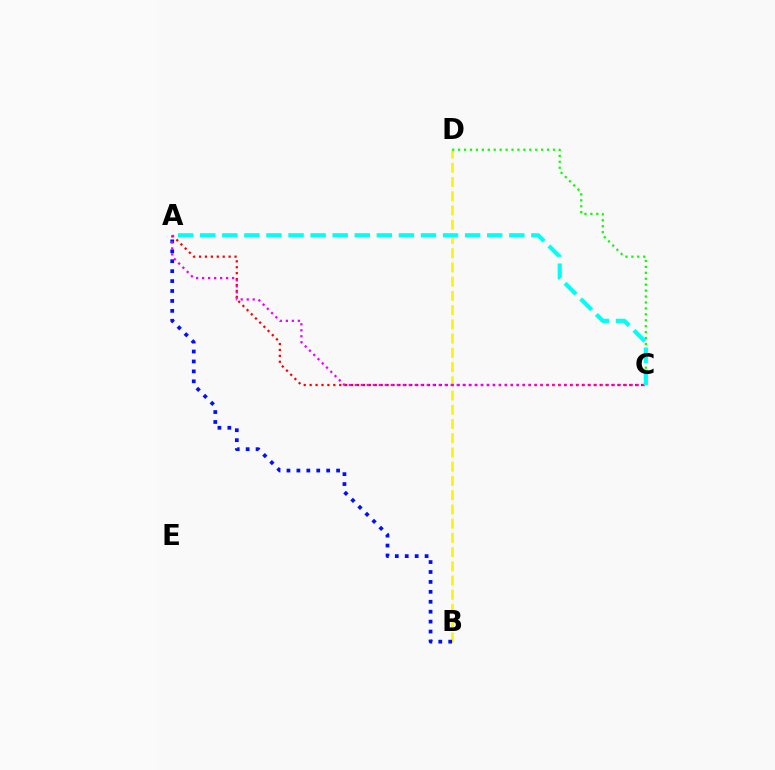{('B', 'D'): [{'color': '#fcf500', 'line_style': 'dashed', 'thickness': 1.93}], ('A', 'C'): [{'color': '#ff0000', 'line_style': 'dotted', 'thickness': 1.61}, {'color': '#ee00ff', 'line_style': 'dotted', 'thickness': 1.63}, {'color': '#00fff6', 'line_style': 'dashed', 'thickness': 3.0}], ('A', 'B'): [{'color': '#0010ff', 'line_style': 'dotted', 'thickness': 2.7}], ('C', 'D'): [{'color': '#08ff00', 'line_style': 'dotted', 'thickness': 1.61}]}